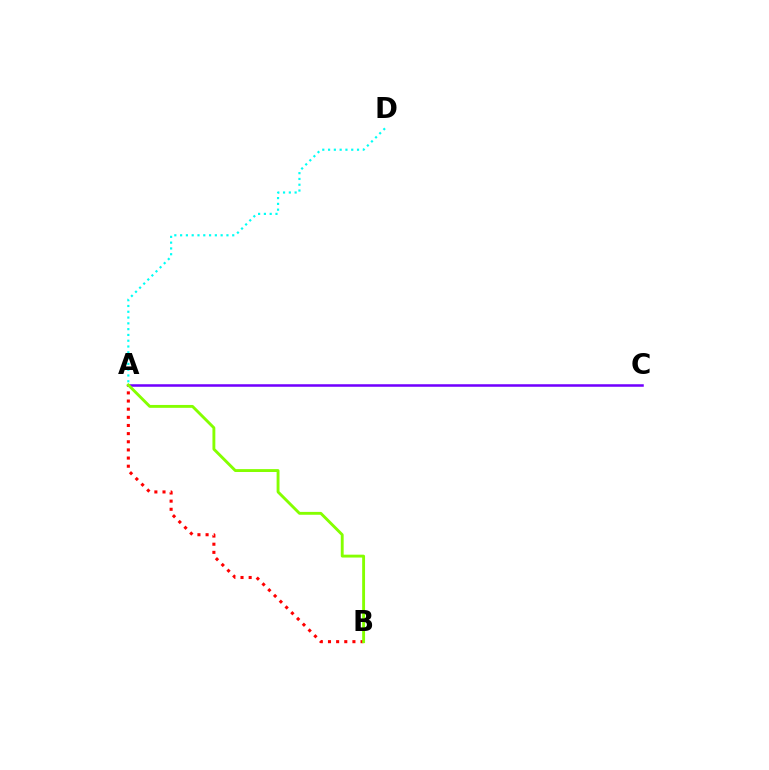{('A', 'C'): [{'color': '#7200ff', 'line_style': 'solid', 'thickness': 1.82}], ('A', 'B'): [{'color': '#ff0000', 'line_style': 'dotted', 'thickness': 2.21}, {'color': '#84ff00', 'line_style': 'solid', 'thickness': 2.07}], ('A', 'D'): [{'color': '#00fff6', 'line_style': 'dotted', 'thickness': 1.57}]}